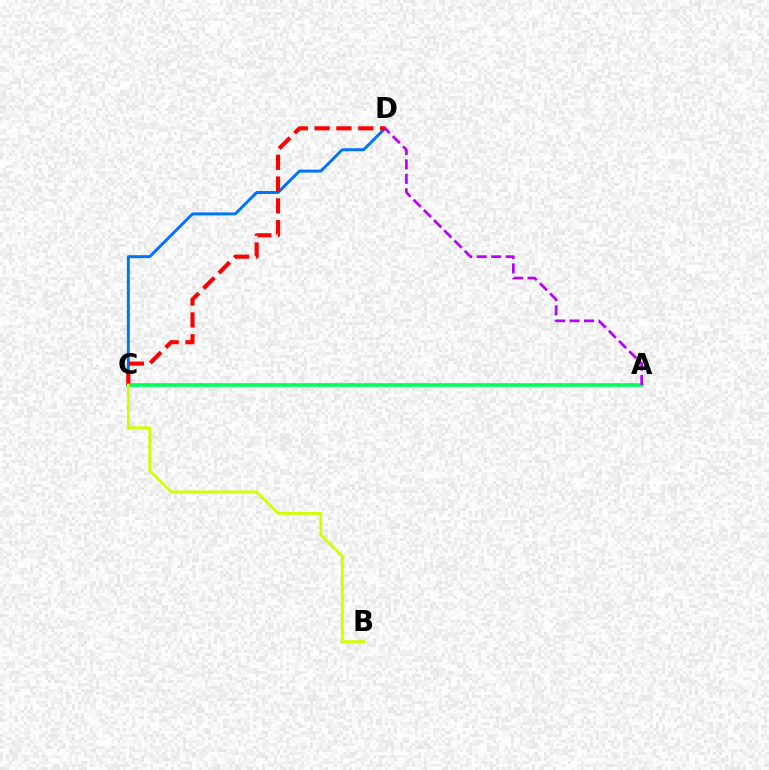{('A', 'C'): [{'color': '#00ff5c', 'line_style': 'solid', 'thickness': 2.65}], ('C', 'D'): [{'color': '#0074ff', 'line_style': 'solid', 'thickness': 2.13}, {'color': '#ff0000', 'line_style': 'dashed', 'thickness': 2.96}], ('B', 'C'): [{'color': '#d1ff00', 'line_style': 'solid', 'thickness': 2.03}], ('A', 'D'): [{'color': '#b900ff', 'line_style': 'dashed', 'thickness': 1.96}]}